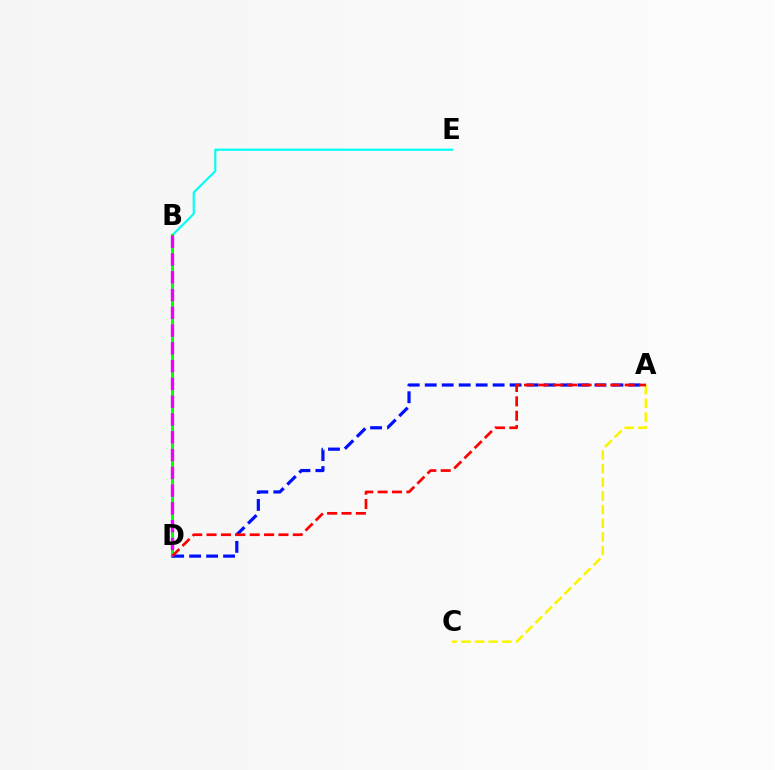{('B', 'E'): [{'color': '#00fff6', 'line_style': 'solid', 'thickness': 1.56}], ('B', 'D'): [{'color': '#08ff00', 'line_style': 'solid', 'thickness': 2.19}, {'color': '#ee00ff', 'line_style': 'dashed', 'thickness': 2.42}], ('A', 'C'): [{'color': '#fcf500', 'line_style': 'dashed', 'thickness': 1.86}], ('A', 'D'): [{'color': '#0010ff', 'line_style': 'dashed', 'thickness': 2.31}, {'color': '#ff0000', 'line_style': 'dashed', 'thickness': 1.95}]}